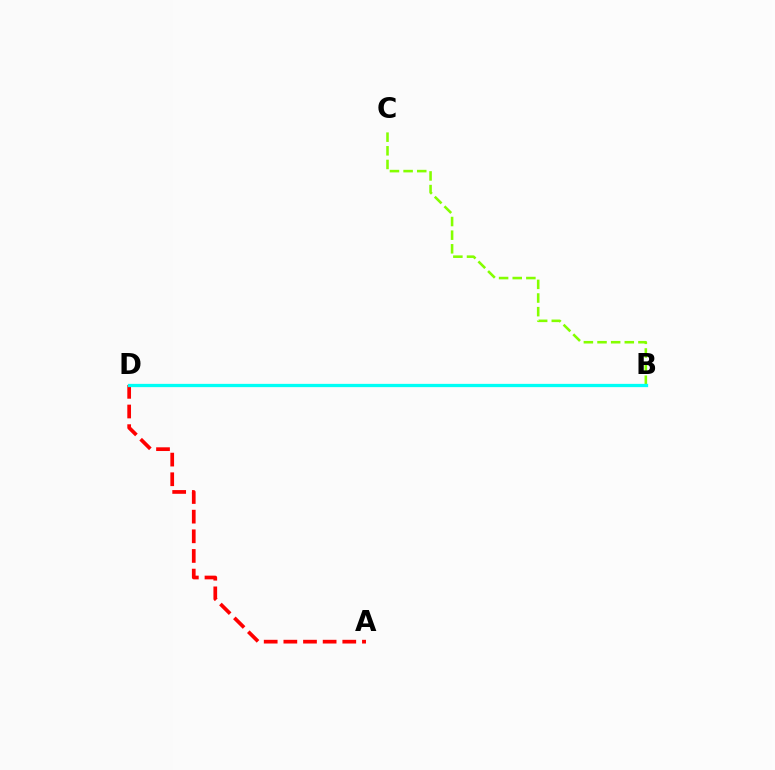{('B', 'D'): [{'color': '#7200ff', 'line_style': 'dashed', 'thickness': 1.82}, {'color': '#00fff6', 'line_style': 'solid', 'thickness': 2.36}], ('B', 'C'): [{'color': '#84ff00', 'line_style': 'dashed', 'thickness': 1.85}], ('A', 'D'): [{'color': '#ff0000', 'line_style': 'dashed', 'thickness': 2.67}]}